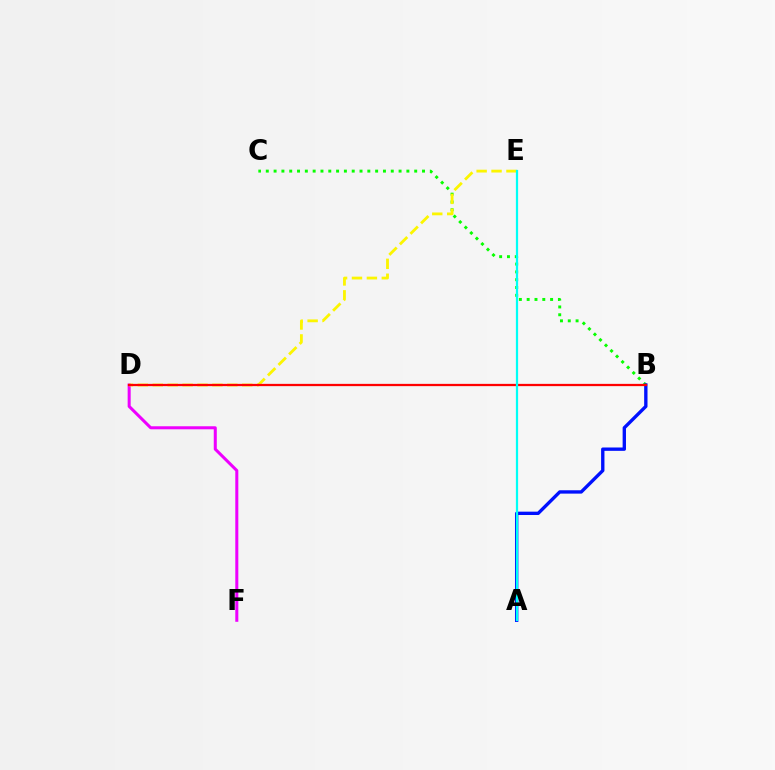{('B', 'C'): [{'color': '#08ff00', 'line_style': 'dotted', 'thickness': 2.12}], ('D', 'F'): [{'color': '#ee00ff', 'line_style': 'solid', 'thickness': 2.18}], ('A', 'B'): [{'color': '#0010ff', 'line_style': 'solid', 'thickness': 2.41}], ('D', 'E'): [{'color': '#fcf500', 'line_style': 'dashed', 'thickness': 2.03}], ('B', 'D'): [{'color': '#ff0000', 'line_style': 'solid', 'thickness': 1.63}], ('A', 'E'): [{'color': '#00fff6', 'line_style': 'solid', 'thickness': 1.62}]}